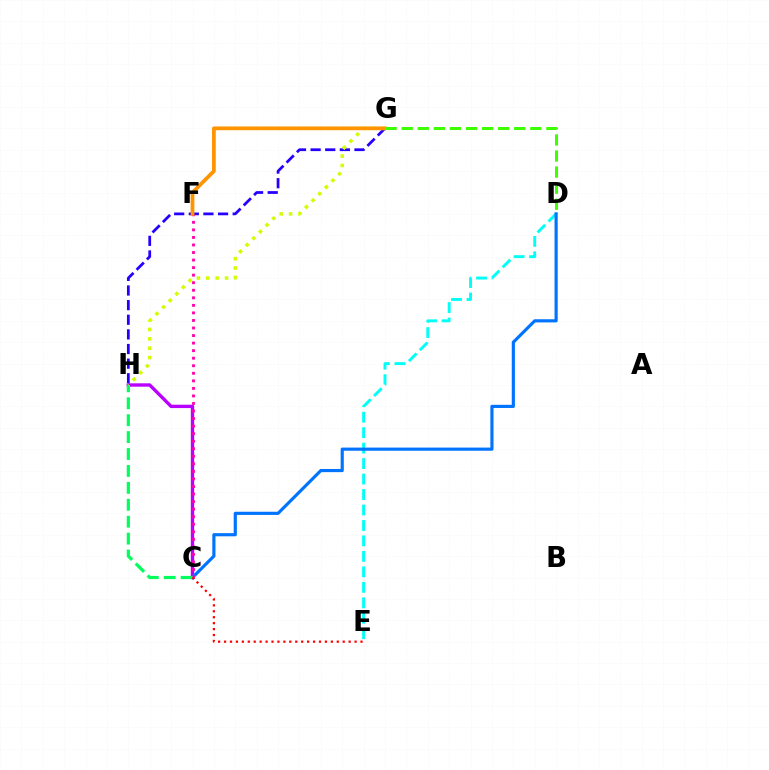{('C', 'H'): [{'color': '#b900ff', 'line_style': 'solid', 'thickness': 2.43}, {'color': '#00ff5c', 'line_style': 'dashed', 'thickness': 2.3}], ('D', 'E'): [{'color': '#00fff6', 'line_style': 'dashed', 'thickness': 2.1}], ('C', 'D'): [{'color': '#0074ff', 'line_style': 'solid', 'thickness': 2.28}], ('G', 'H'): [{'color': '#2500ff', 'line_style': 'dashed', 'thickness': 1.99}, {'color': '#d1ff00', 'line_style': 'dotted', 'thickness': 2.55}], ('C', 'F'): [{'color': '#ff00ac', 'line_style': 'dotted', 'thickness': 2.05}], ('C', 'E'): [{'color': '#ff0000', 'line_style': 'dotted', 'thickness': 1.61}], ('F', 'G'): [{'color': '#ff9400', 'line_style': 'solid', 'thickness': 2.7}], ('D', 'G'): [{'color': '#3dff00', 'line_style': 'dashed', 'thickness': 2.18}]}